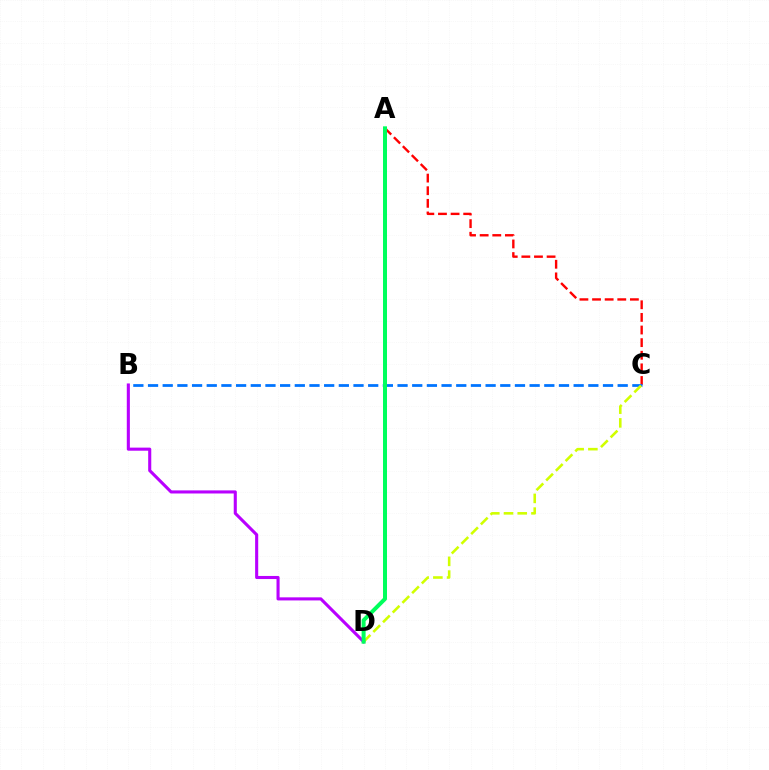{('A', 'C'): [{'color': '#ff0000', 'line_style': 'dashed', 'thickness': 1.71}], ('B', 'C'): [{'color': '#0074ff', 'line_style': 'dashed', 'thickness': 1.99}], ('B', 'D'): [{'color': '#b900ff', 'line_style': 'solid', 'thickness': 2.22}], ('C', 'D'): [{'color': '#d1ff00', 'line_style': 'dashed', 'thickness': 1.86}], ('A', 'D'): [{'color': '#00ff5c', 'line_style': 'solid', 'thickness': 2.88}]}